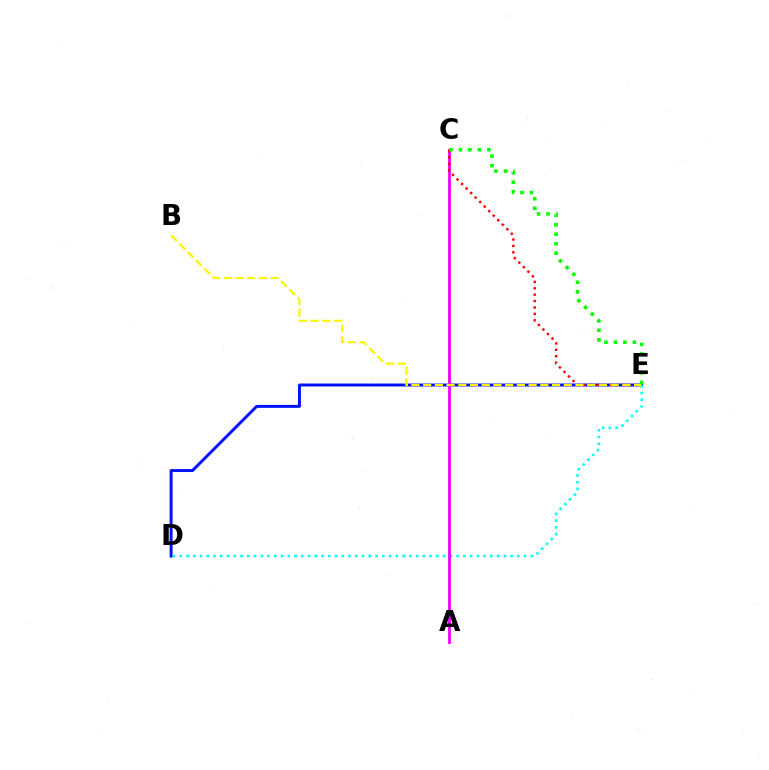{('D', 'E'): [{'color': '#0010ff', 'line_style': 'solid', 'thickness': 2.12}, {'color': '#00fff6', 'line_style': 'dotted', 'thickness': 1.83}], ('A', 'C'): [{'color': '#ee00ff', 'line_style': 'solid', 'thickness': 2.02}], ('C', 'E'): [{'color': '#ff0000', 'line_style': 'dotted', 'thickness': 1.74}, {'color': '#08ff00', 'line_style': 'dotted', 'thickness': 2.58}], ('B', 'E'): [{'color': '#fcf500', 'line_style': 'dashed', 'thickness': 1.59}]}